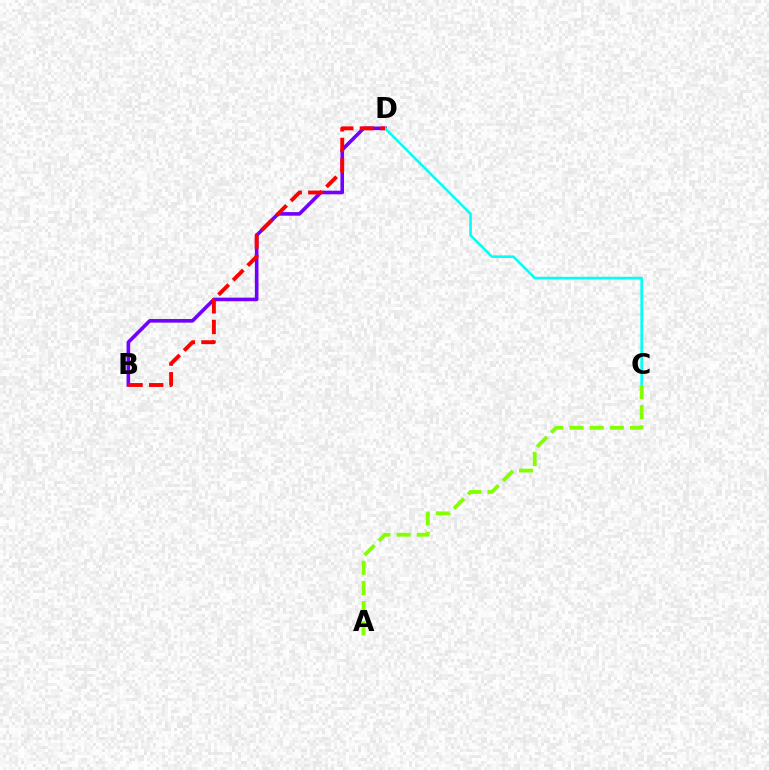{('B', 'D'): [{'color': '#7200ff', 'line_style': 'solid', 'thickness': 2.6}, {'color': '#ff0000', 'line_style': 'dashed', 'thickness': 2.8}], ('C', 'D'): [{'color': '#00fff6', 'line_style': 'solid', 'thickness': 1.86}], ('A', 'C'): [{'color': '#84ff00', 'line_style': 'dashed', 'thickness': 2.74}]}